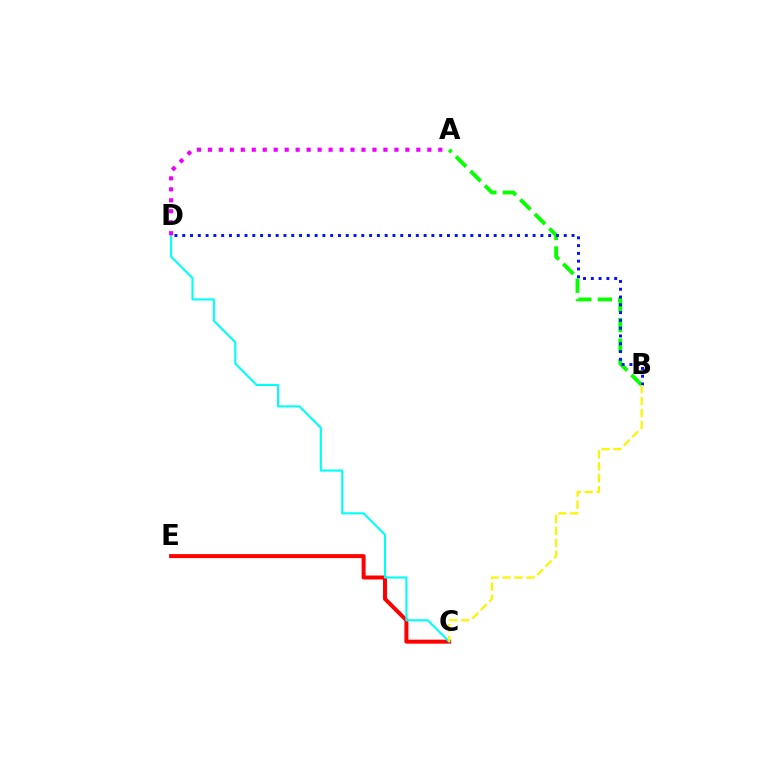{('A', 'B'): [{'color': '#08ff00', 'line_style': 'dashed', 'thickness': 2.79}], ('C', 'E'): [{'color': '#ff0000', 'line_style': 'solid', 'thickness': 2.87}], ('B', 'D'): [{'color': '#0010ff', 'line_style': 'dotted', 'thickness': 2.12}], ('C', 'D'): [{'color': '#00fff6', 'line_style': 'solid', 'thickness': 1.51}], ('A', 'D'): [{'color': '#ee00ff', 'line_style': 'dotted', 'thickness': 2.98}], ('B', 'C'): [{'color': '#fcf500', 'line_style': 'dashed', 'thickness': 1.62}]}